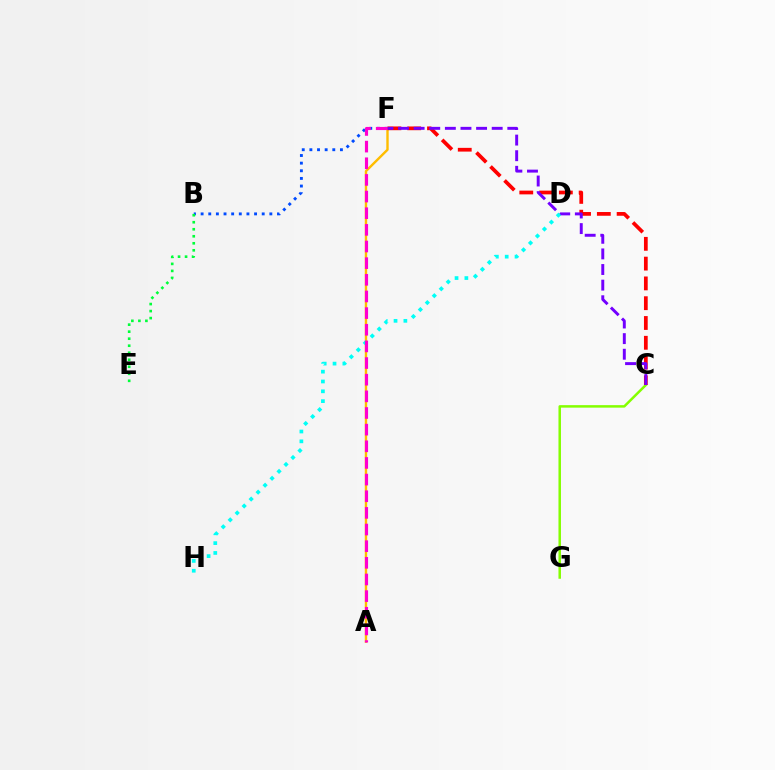{('A', 'F'): [{'color': '#ffbd00', 'line_style': 'solid', 'thickness': 1.73}, {'color': '#ff00cf', 'line_style': 'dashed', 'thickness': 2.26}], ('B', 'F'): [{'color': '#004bff', 'line_style': 'dotted', 'thickness': 2.07}], ('C', 'G'): [{'color': '#84ff00', 'line_style': 'solid', 'thickness': 1.8}], ('C', 'F'): [{'color': '#ff0000', 'line_style': 'dashed', 'thickness': 2.69}, {'color': '#7200ff', 'line_style': 'dashed', 'thickness': 2.12}], ('D', 'H'): [{'color': '#00fff6', 'line_style': 'dotted', 'thickness': 2.67}], ('B', 'E'): [{'color': '#00ff39', 'line_style': 'dotted', 'thickness': 1.91}]}